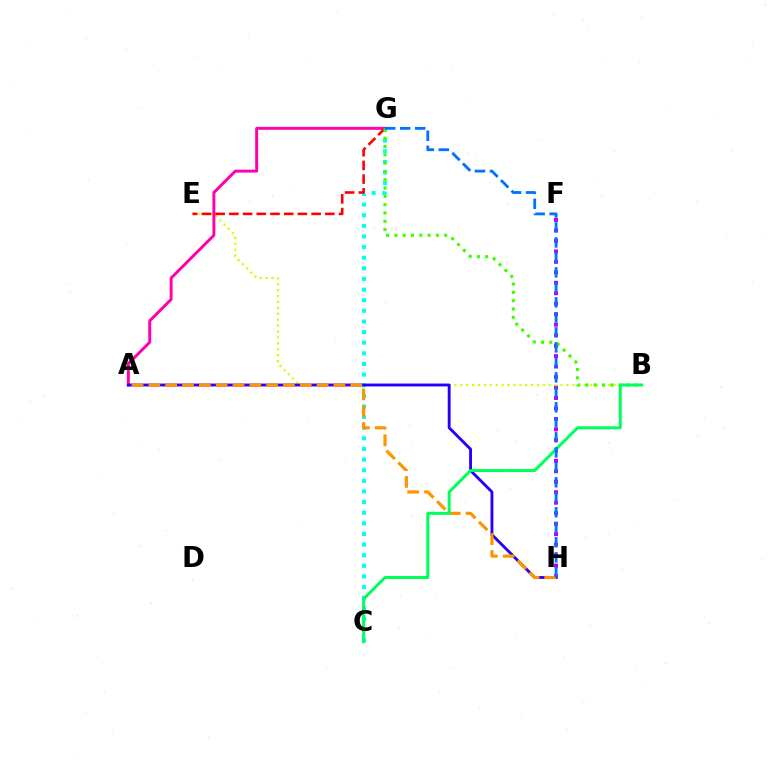{('F', 'H'): [{'color': '#b900ff', 'line_style': 'dotted', 'thickness': 2.85}], ('B', 'E'): [{'color': '#d1ff00', 'line_style': 'dotted', 'thickness': 1.6}], ('C', 'G'): [{'color': '#00fff6', 'line_style': 'dotted', 'thickness': 2.89}], ('A', 'G'): [{'color': '#ff00ac', 'line_style': 'solid', 'thickness': 2.12}], ('E', 'G'): [{'color': '#ff0000', 'line_style': 'dashed', 'thickness': 1.86}], ('A', 'H'): [{'color': '#2500ff', 'line_style': 'solid', 'thickness': 2.07}, {'color': '#ff9400', 'line_style': 'dashed', 'thickness': 2.29}], ('B', 'G'): [{'color': '#3dff00', 'line_style': 'dotted', 'thickness': 2.26}], ('B', 'C'): [{'color': '#00ff5c', 'line_style': 'solid', 'thickness': 2.17}], ('G', 'H'): [{'color': '#0074ff', 'line_style': 'dashed', 'thickness': 2.04}]}